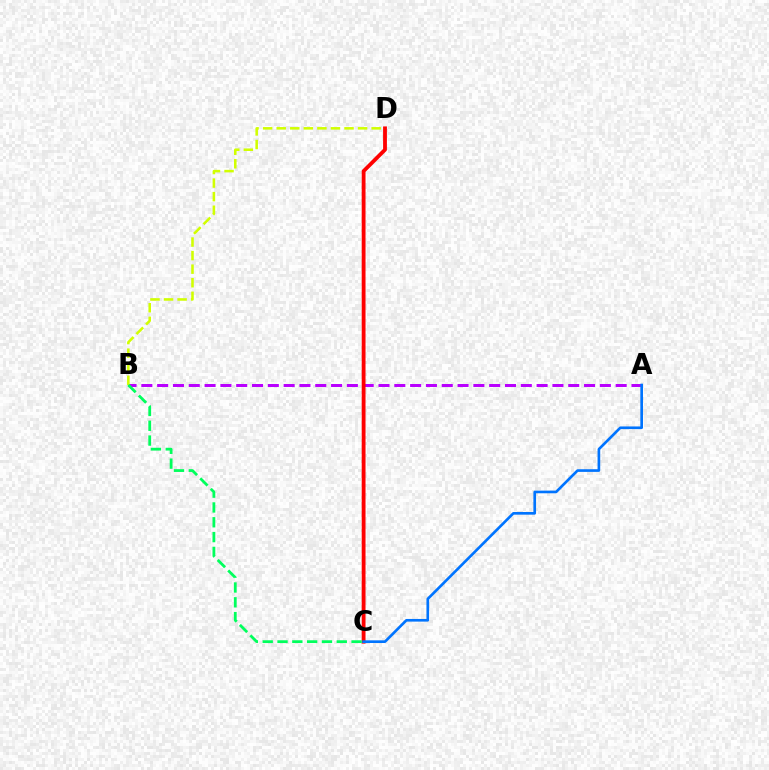{('A', 'B'): [{'color': '#b900ff', 'line_style': 'dashed', 'thickness': 2.15}], ('C', 'D'): [{'color': '#ff0000', 'line_style': 'solid', 'thickness': 2.75}], ('B', 'D'): [{'color': '#d1ff00', 'line_style': 'dashed', 'thickness': 1.84}], ('B', 'C'): [{'color': '#00ff5c', 'line_style': 'dashed', 'thickness': 2.01}], ('A', 'C'): [{'color': '#0074ff', 'line_style': 'solid', 'thickness': 1.92}]}